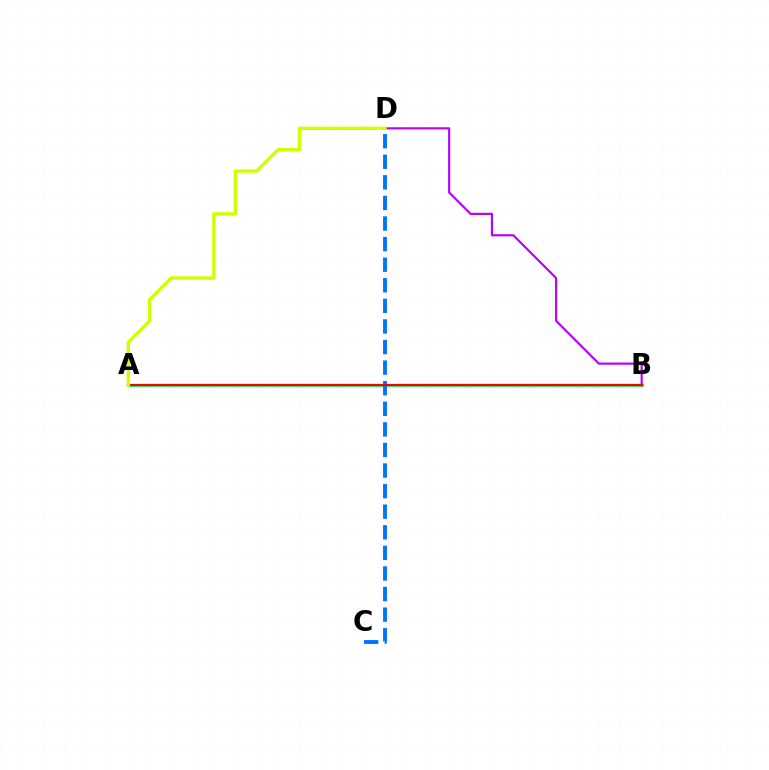{('B', 'D'): [{'color': '#b900ff', 'line_style': 'solid', 'thickness': 1.56}], ('A', 'B'): [{'color': '#00ff5c', 'line_style': 'solid', 'thickness': 1.97}, {'color': '#ff0000', 'line_style': 'solid', 'thickness': 1.61}], ('C', 'D'): [{'color': '#0074ff', 'line_style': 'dashed', 'thickness': 2.8}], ('A', 'D'): [{'color': '#d1ff00', 'line_style': 'solid', 'thickness': 2.44}]}